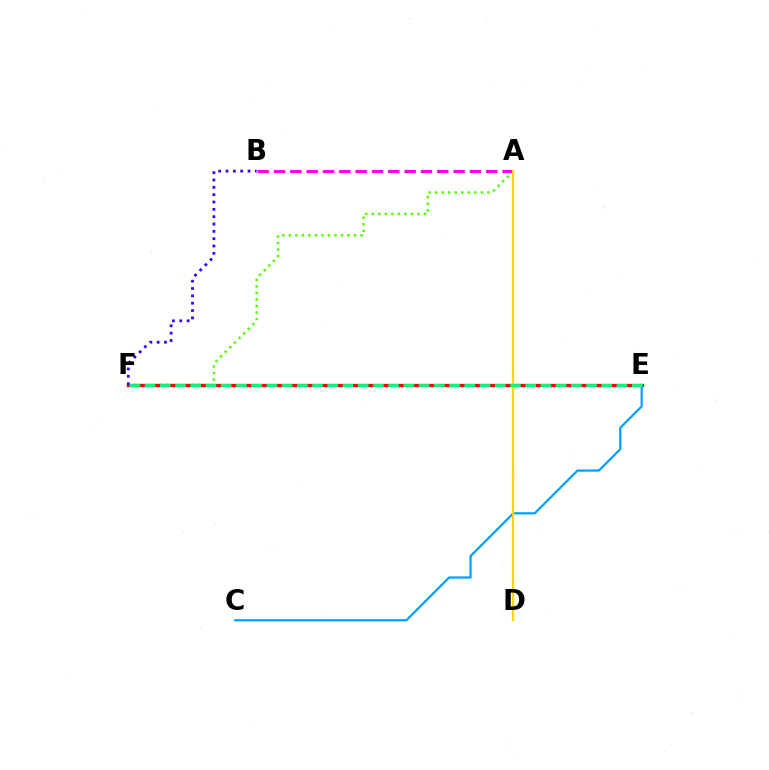{('A', 'F'): [{'color': '#4fff00', 'line_style': 'dotted', 'thickness': 1.77}], ('A', 'B'): [{'color': '#ff00ed', 'line_style': 'dashed', 'thickness': 2.22}], ('E', 'F'): [{'color': '#ff0000', 'line_style': 'solid', 'thickness': 2.42}, {'color': '#00ff86', 'line_style': 'dashed', 'thickness': 2.07}], ('C', 'E'): [{'color': '#009eff', 'line_style': 'solid', 'thickness': 1.58}], ('B', 'F'): [{'color': '#3700ff', 'line_style': 'dotted', 'thickness': 1.99}], ('A', 'D'): [{'color': '#ffd500', 'line_style': 'solid', 'thickness': 1.59}]}